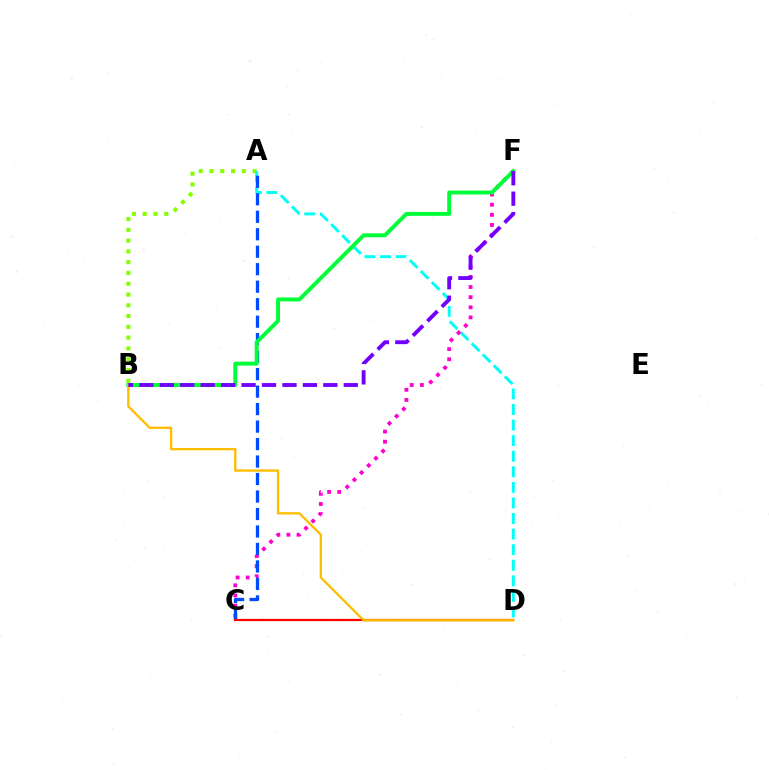{('A', 'B'): [{'color': '#84ff00', 'line_style': 'dotted', 'thickness': 2.93}], ('A', 'D'): [{'color': '#00fff6', 'line_style': 'dashed', 'thickness': 2.12}], ('C', 'F'): [{'color': '#ff00cf', 'line_style': 'dotted', 'thickness': 2.75}], ('A', 'C'): [{'color': '#004bff', 'line_style': 'dashed', 'thickness': 2.38}], ('C', 'D'): [{'color': '#ff0000', 'line_style': 'solid', 'thickness': 1.59}], ('B', 'F'): [{'color': '#00ff39', 'line_style': 'solid', 'thickness': 2.82}, {'color': '#7200ff', 'line_style': 'dashed', 'thickness': 2.78}], ('B', 'D'): [{'color': '#ffbd00', 'line_style': 'solid', 'thickness': 1.67}]}